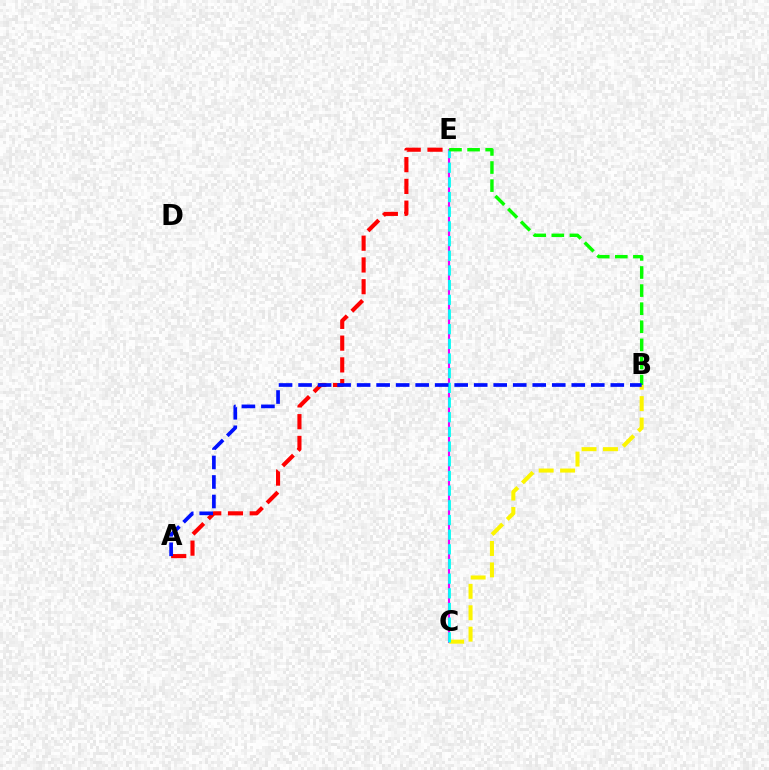{('C', 'E'): [{'color': '#ee00ff', 'line_style': 'solid', 'thickness': 1.54}, {'color': '#00fff6', 'line_style': 'dashed', 'thickness': 1.99}], ('B', 'C'): [{'color': '#fcf500', 'line_style': 'dashed', 'thickness': 2.91}], ('A', 'E'): [{'color': '#ff0000', 'line_style': 'dashed', 'thickness': 2.96}], ('B', 'E'): [{'color': '#08ff00', 'line_style': 'dashed', 'thickness': 2.46}], ('A', 'B'): [{'color': '#0010ff', 'line_style': 'dashed', 'thickness': 2.65}]}